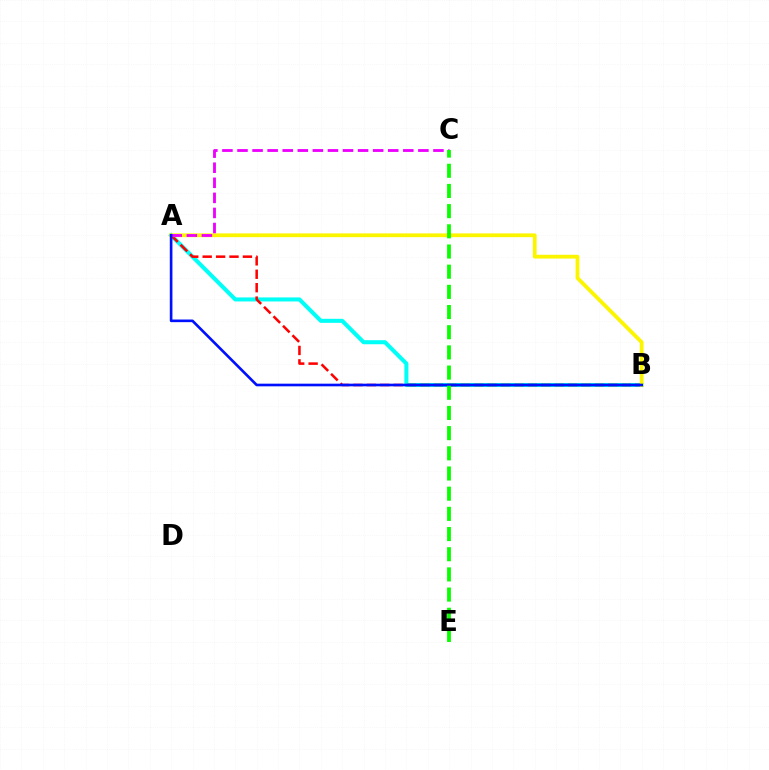{('A', 'B'): [{'color': '#00fff6', 'line_style': 'solid', 'thickness': 2.91}, {'color': '#ff0000', 'line_style': 'dashed', 'thickness': 1.82}, {'color': '#fcf500', 'line_style': 'solid', 'thickness': 2.72}, {'color': '#0010ff', 'line_style': 'solid', 'thickness': 1.91}], ('A', 'C'): [{'color': '#ee00ff', 'line_style': 'dashed', 'thickness': 2.05}], ('C', 'E'): [{'color': '#08ff00', 'line_style': 'dashed', 'thickness': 2.74}]}